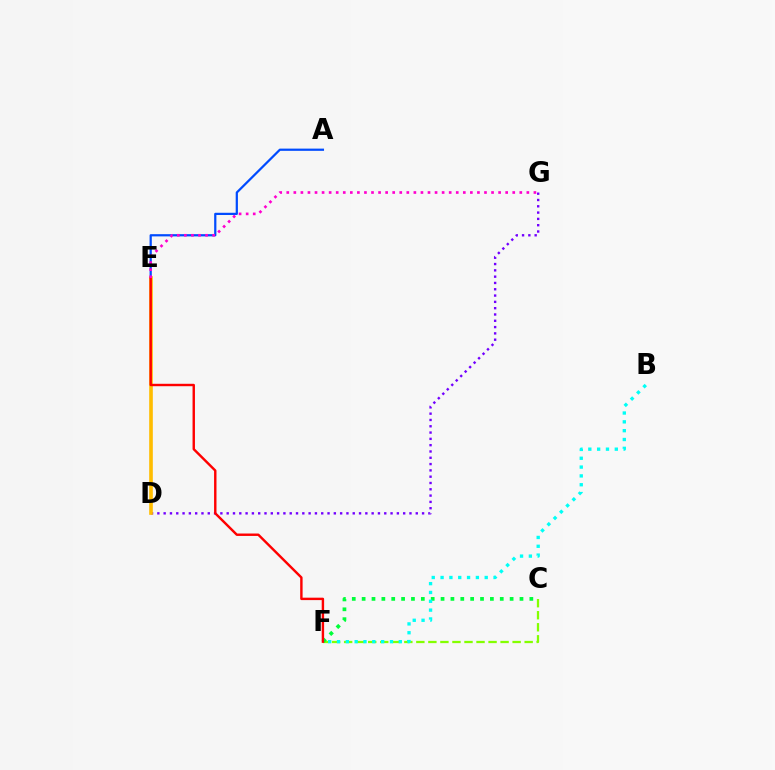{('A', 'E'): [{'color': '#004bff', 'line_style': 'solid', 'thickness': 1.61}], ('D', 'G'): [{'color': '#7200ff', 'line_style': 'dotted', 'thickness': 1.71}], ('C', 'F'): [{'color': '#84ff00', 'line_style': 'dashed', 'thickness': 1.63}, {'color': '#00ff39', 'line_style': 'dotted', 'thickness': 2.68}], ('D', 'E'): [{'color': '#ffbd00', 'line_style': 'solid', 'thickness': 2.62}], ('E', 'F'): [{'color': '#ff0000', 'line_style': 'solid', 'thickness': 1.74}], ('E', 'G'): [{'color': '#ff00cf', 'line_style': 'dotted', 'thickness': 1.92}], ('B', 'F'): [{'color': '#00fff6', 'line_style': 'dotted', 'thickness': 2.4}]}